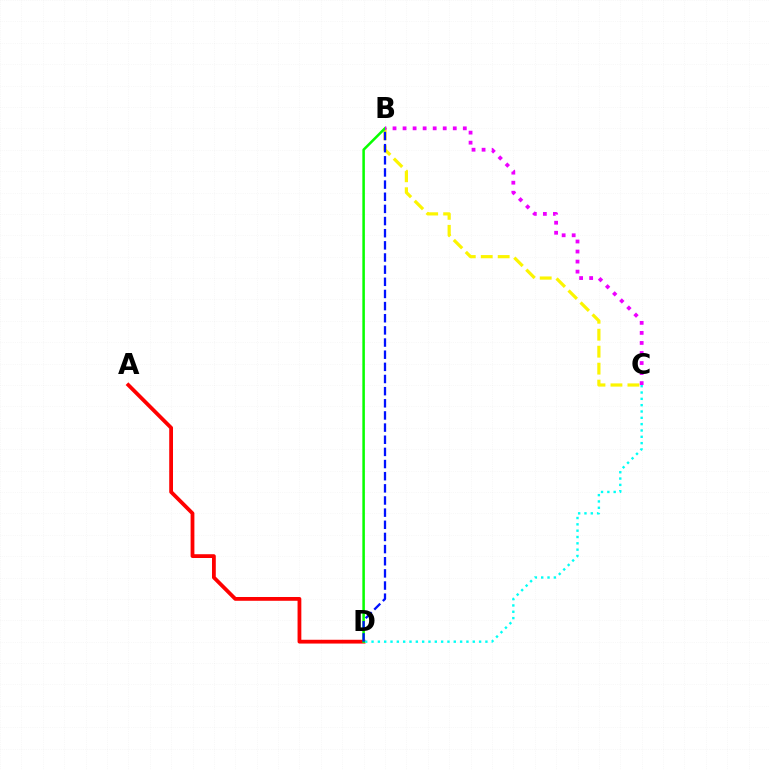{('A', 'D'): [{'color': '#ff0000', 'line_style': 'solid', 'thickness': 2.73}], ('B', 'C'): [{'color': '#fcf500', 'line_style': 'dashed', 'thickness': 2.3}, {'color': '#ee00ff', 'line_style': 'dotted', 'thickness': 2.73}], ('B', 'D'): [{'color': '#08ff00', 'line_style': 'solid', 'thickness': 1.83}, {'color': '#0010ff', 'line_style': 'dashed', 'thickness': 1.65}], ('C', 'D'): [{'color': '#00fff6', 'line_style': 'dotted', 'thickness': 1.72}]}